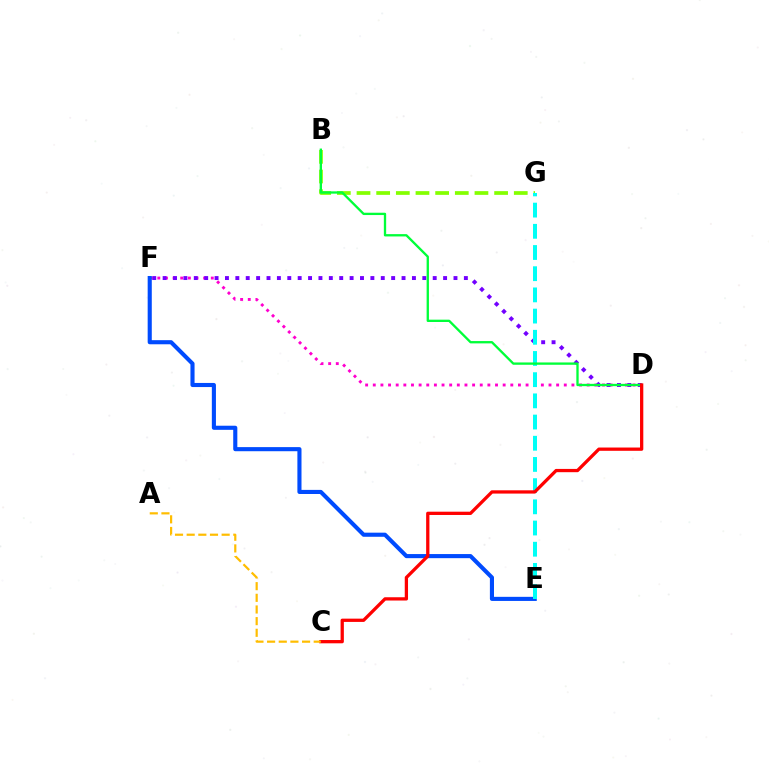{('D', 'F'): [{'color': '#ff00cf', 'line_style': 'dotted', 'thickness': 2.08}, {'color': '#7200ff', 'line_style': 'dotted', 'thickness': 2.82}], ('B', 'G'): [{'color': '#84ff00', 'line_style': 'dashed', 'thickness': 2.67}], ('E', 'F'): [{'color': '#004bff', 'line_style': 'solid', 'thickness': 2.96}], ('E', 'G'): [{'color': '#00fff6', 'line_style': 'dashed', 'thickness': 2.88}], ('B', 'D'): [{'color': '#00ff39', 'line_style': 'solid', 'thickness': 1.67}], ('C', 'D'): [{'color': '#ff0000', 'line_style': 'solid', 'thickness': 2.36}], ('A', 'C'): [{'color': '#ffbd00', 'line_style': 'dashed', 'thickness': 1.58}]}